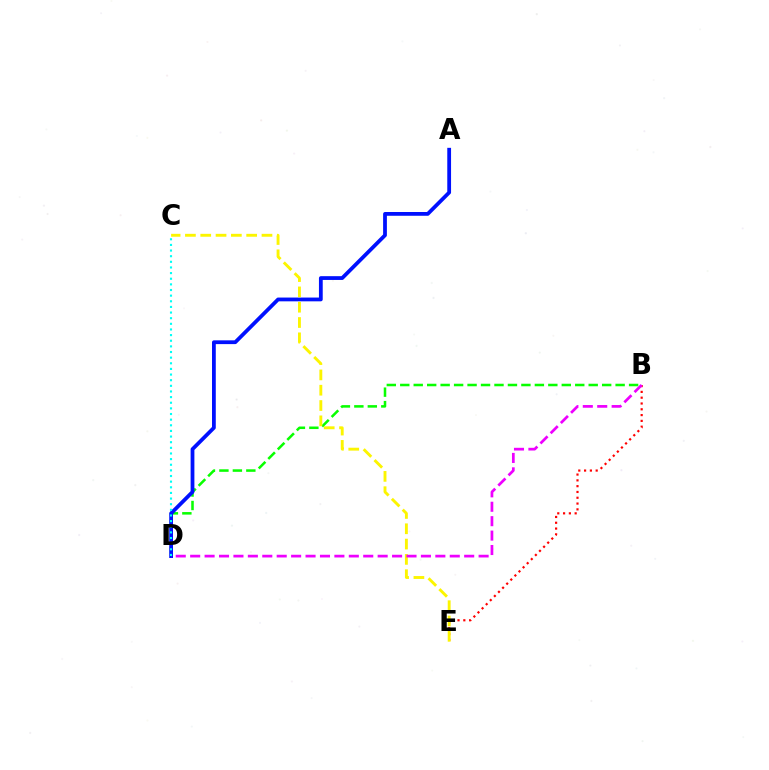{('B', 'D'): [{'color': '#08ff00', 'line_style': 'dashed', 'thickness': 1.83}, {'color': '#ee00ff', 'line_style': 'dashed', 'thickness': 1.96}], ('B', 'E'): [{'color': '#ff0000', 'line_style': 'dotted', 'thickness': 1.58}], ('A', 'D'): [{'color': '#0010ff', 'line_style': 'solid', 'thickness': 2.72}], ('C', 'E'): [{'color': '#fcf500', 'line_style': 'dashed', 'thickness': 2.08}], ('C', 'D'): [{'color': '#00fff6', 'line_style': 'dotted', 'thickness': 1.53}]}